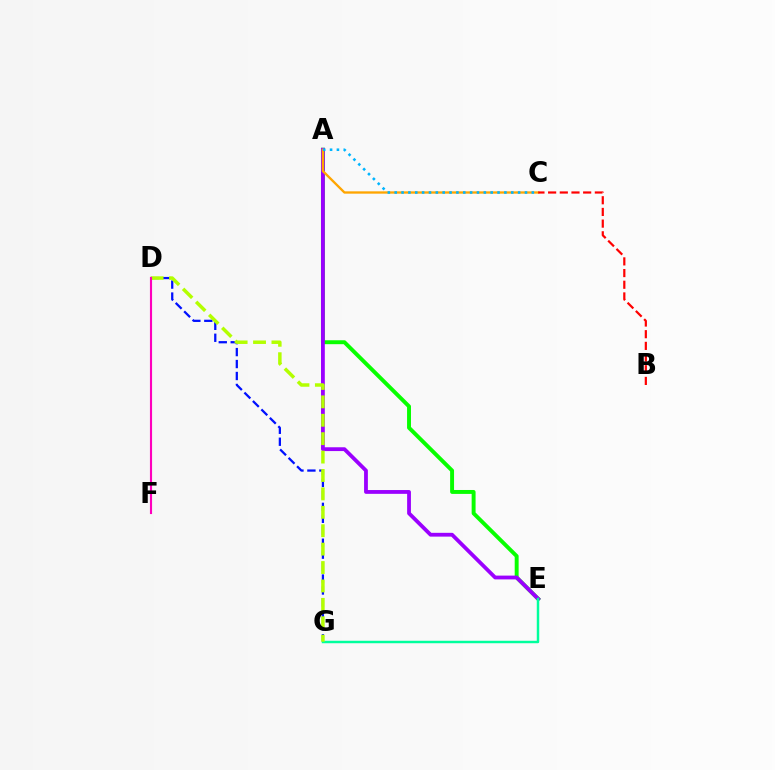{('A', 'E'): [{'color': '#08ff00', 'line_style': 'solid', 'thickness': 2.83}, {'color': '#9b00ff', 'line_style': 'solid', 'thickness': 2.74}], ('D', 'G'): [{'color': '#0010ff', 'line_style': 'dashed', 'thickness': 1.62}, {'color': '#b3ff00', 'line_style': 'dashed', 'thickness': 2.5}], ('E', 'G'): [{'color': '#00ff9d', 'line_style': 'solid', 'thickness': 1.77}], ('A', 'C'): [{'color': '#ffa500', 'line_style': 'solid', 'thickness': 1.67}, {'color': '#00b5ff', 'line_style': 'dotted', 'thickness': 1.86}], ('B', 'C'): [{'color': '#ff0000', 'line_style': 'dashed', 'thickness': 1.59}], ('D', 'F'): [{'color': '#ff00bd', 'line_style': 'solid', 'thickness': 1.53}]}